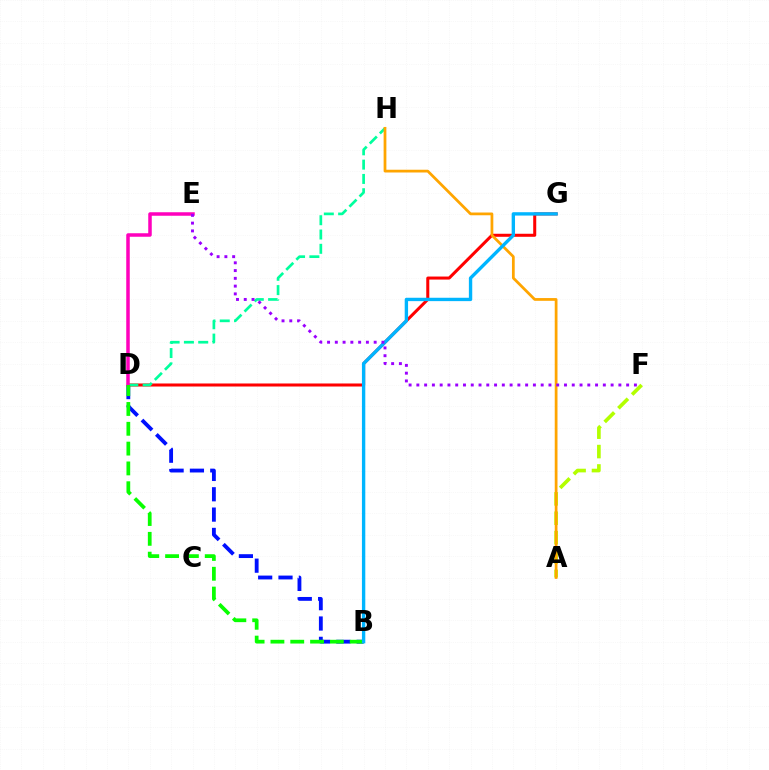{('B', 'D'): [{'color': '#0010ff', 'line_style': 'dashed', 'thickness': 2.76}, {'color': '#08ff00', 'line_style': 'dashed', 'thickness': 2.69}], ('D', 'G'): [{'color': '#ff0000', 'line_style': 'solid', 'thickness': 2.18}], ('A', 'F'): [{'color': '#b3ff00', 'line_style': 'dashed', 'thickness': 2.63}], ('D', 'H'): [{'color': '#00ff9d', 'line_style': 'dashed', 'thickness': 1.94}], ('A', 'H'): [{'color': '#ffa500', 'line_style': 'solid', 'thickness': 1.98}], ('D', 'E'): [{'color': '#ff00bd', 'line_style': 'solid', 'thickness': 2.52}], ('B', 'G'): [{'color': '#00b5ff', 'line_style': 'solid', 'thickness': 2.42}], ('E', 'F'): [{'color': '#9b00ff', 'line_style': 'dotted', 'thickness': 2.11}]}